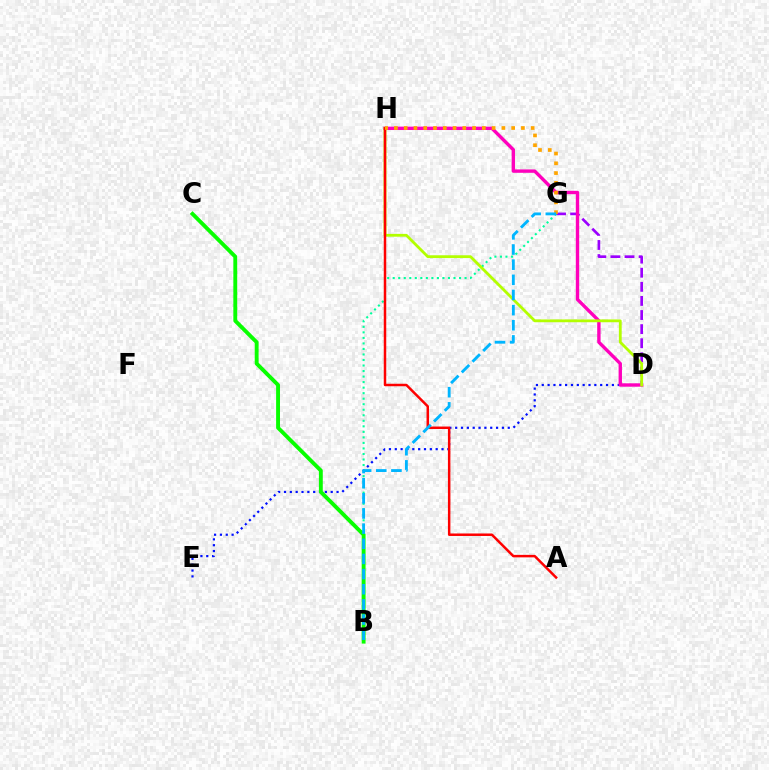{('D', 'E'): [{'color': '#0010ff', 'line_style': 'dotted', 'thickness': 1.59}], ('D', 'G'): [{'color': '#9b00ff', 'line_style': 'dashed', 'thickness': 1.92}], ('B', 'G'): [{'color': '#00ff9d', 'line_style': 'dotted', 'thickness': 1.5}, {'color': '#00b5ff', 'line_style': 'dashed', 'thickness': 2.06}], ('D', 'H'): [{'color': '#ff00bd', 'line_style': 'solid', 'thickness': 2.43}, {'color': '#b3ff00', 'line_style': 'solid', 'thickness': 2.02}], ('B', 'C'): [{'color': '#08ff00', 'line_style': 'solid', 'thickness': 2.79}], ('A', 'H'): [{'color': '#ff0000', 'line_style': 'solid', 'thickness': 1.79}], ('G', 'H'): [{'color': '#ffa500', 'line_style': 'dotted', 'thickness': 2.65}]}